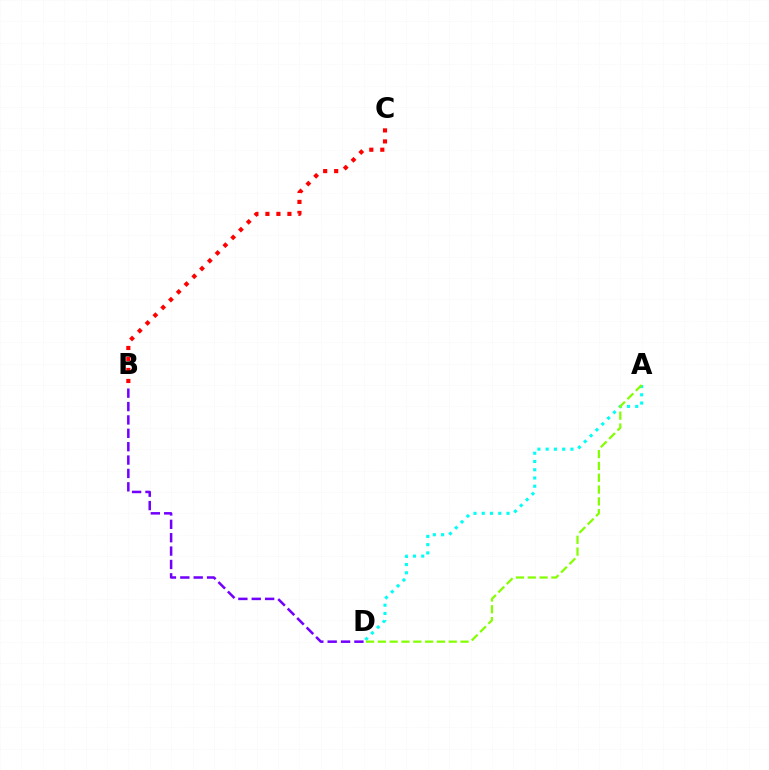{('A', 'D'): [{'color': '#00fff6', 'line_style': 'dotted', 'thickness': 2.24}, {'color': '#84ff00', 'line_style': 'dashed', 'thickness': 1.61}], ('B', 'C'): [{'color': '#ff0000', 'line_style': 'dotted', 'thickness': 2.99}], ('B', 'D'): [{'color': '#7200ff', 'line_style': 'dashed', 'thickness': 1.82}]}